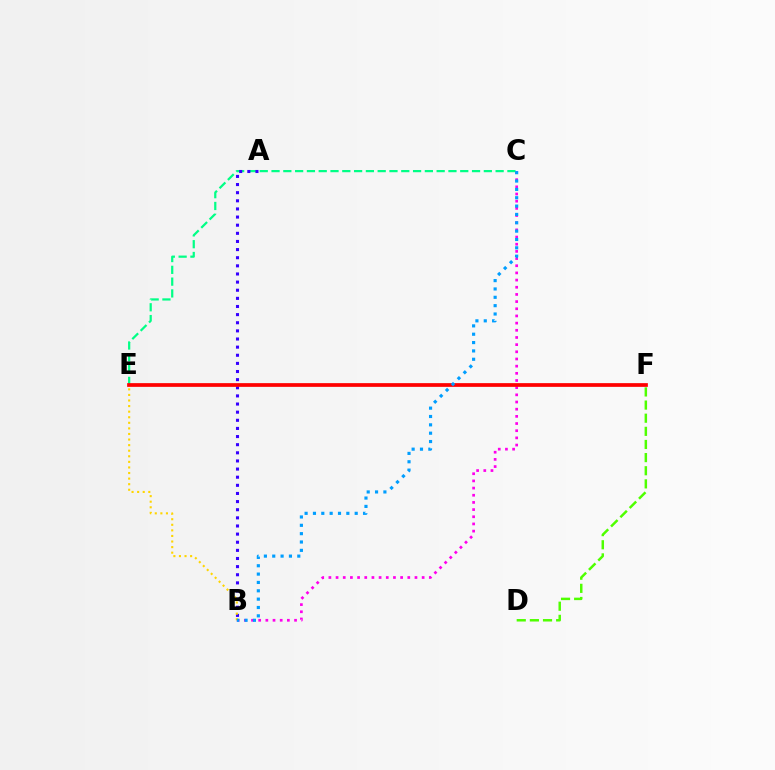{('B', 'C'): [{'color': '#ff00ed', 'line_style': 'dotted', 'thickness': 1.95}, {'color': '#009eff', 'line_style': 'dotted', 'thickness': 2.27}], ('C', 'E'): [{'color': '#00ff86', 'line_style': 'dashed', 'thickness': 1.6}], ('A', 'B'): [{'color': '#3700ff', 'line_style': 'dotted', 'thickness': 2.21}], ('E', 'F'): [{'color': '#ff0000', 'line_style': 'solid', 'thickness': 2.68}], ('B', 'E'): [{'color': '#ffd500', 'line_style': 'dotted', 'thickness': 1.52}], ('D', 'F'): [{'color': '#4fff00', 'line_style': 'dashed', 'thickness': 1.78}]}